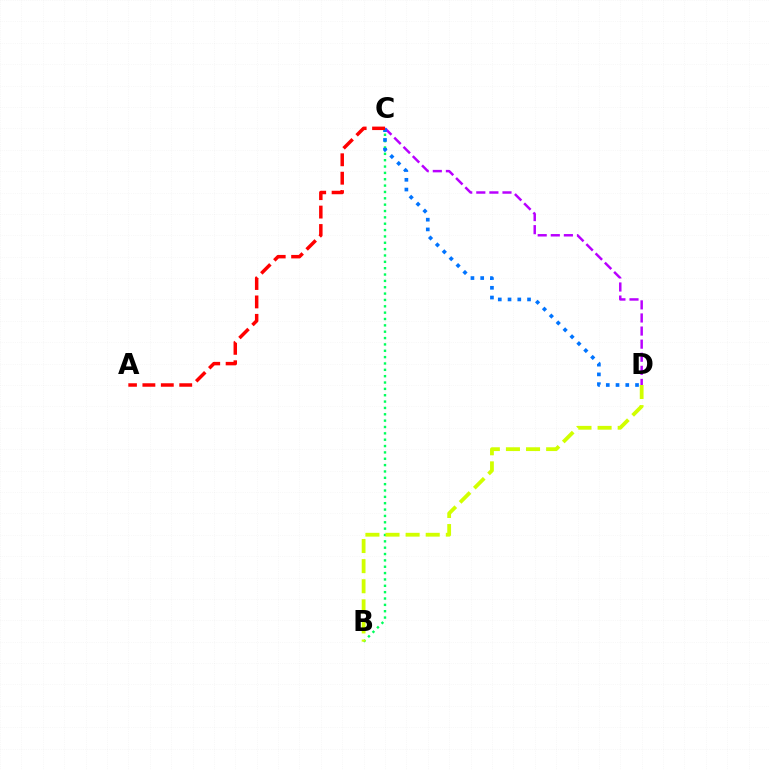{('B', 'C'): [{'color': '#00ff5c', 'line_style': 'dotted', 'thickness': 1.73}], ('C', 'D'): [{'color': '#b900ff', 'line_style': 'dashed', 'thickness': 1.78}, {'color': '#0074ff', 'line_style': 'dotted', 'thickness': 2.65}], ('B', 'D'): [{'color': '#d1ff00', 'line_style': 'dashed', 'thickness': 2.73}], ('A', 'C'): [{'color': '#ff0000', 'line_style': 'dashed', 'thickness': 2.5}]}